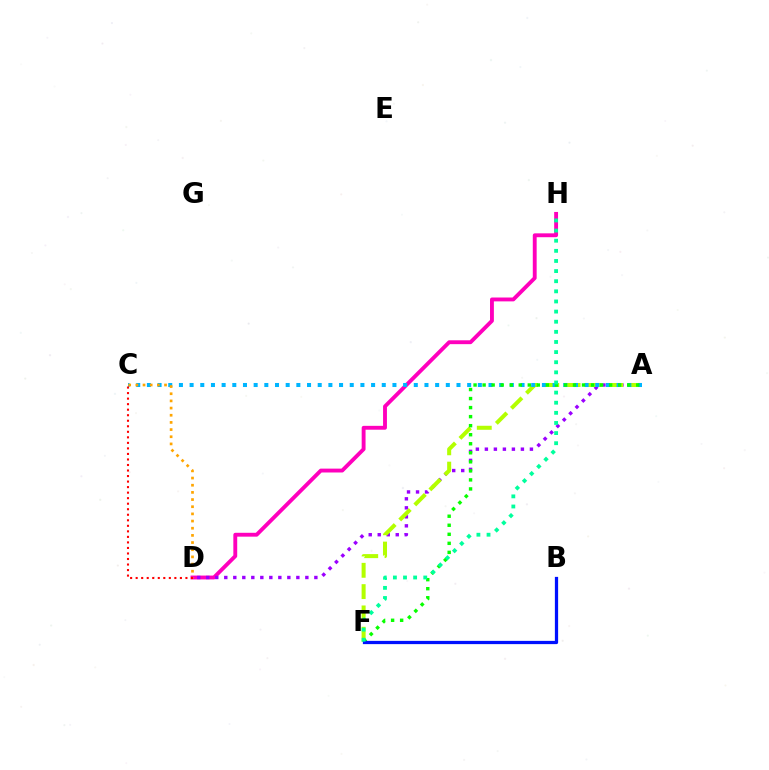{('D', 'H'): [{'color': '#ff00bd', 'line_style': 'solid', 'thickness': 2.79}], ('A', 'D'): [{'color': '#9b00ff', 'line_style': 'dotted', 'thickness': 2.45}], ('A', 'F'): [{'color': '#b3ff00', 'line_style': 'dashed', 'thickness': 2.89}, {'color': '#08ff00', 'line_style': 'dotted', 'thickness': 2.46}], ('A', 'C'): [{'color': '#00b5ff', 'line_style': 'dotted', 'thickness': 2.9}], ('B', 'F'): [{'color': '#0010ff', 'line_style': 'solid', 'thickness': 2.34}], ('C', 'D'): [{'color': '#ffa500', 'line_style': 'dotted', 'thickness': 1.95}, {'color': '#ff0000', 'line_style': 'dotted', 'thickness': 1.5}], ('F', 'H'): [{'color': '#00ff9d', 'line_style': 'dotted', 'thickness': 2.75}]}